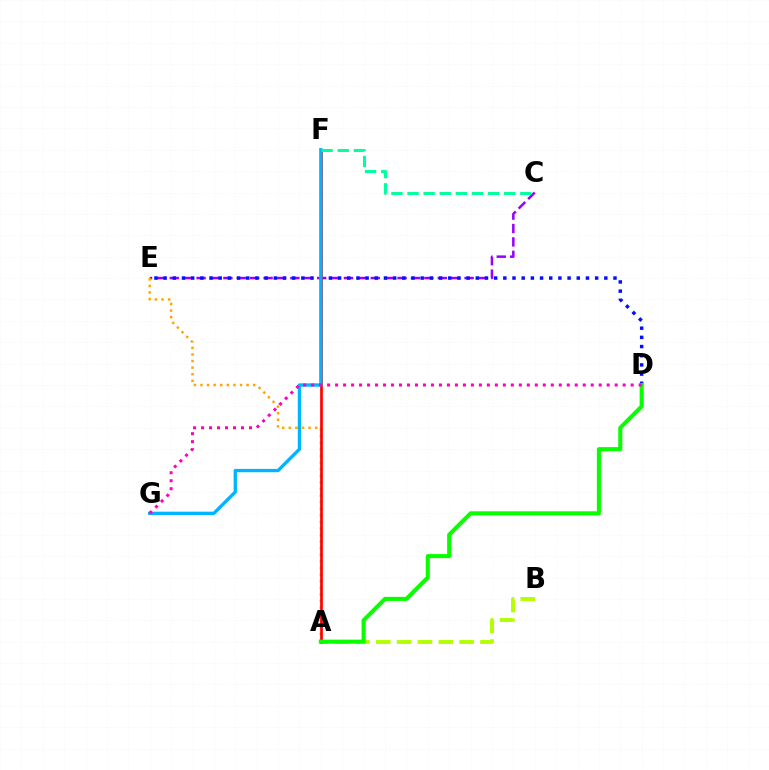{('C', 'E'): [{'color': '#9b00ff', 'line_style': 'dashed', 'thickness': 1.82}], ('A', 'E'): [{'color': '#ffa500', 'line_style': 'dotted', 'thickness': 1.79}], ('D', 'E'): [{'color': '#0010ff', 'line_style': 'dotted', 'thickness': 2.49}], ('A', 'B'): [{'color': '#b3ff00', 'line_style': 'dashed', 'thickness': 2.83}], ('A', 'F'): [{'color': '#ff0000', 'line_style': 'solid', 'thickness': 1.94}], ('F', 'G'): [{'color': '#00b5ff', 'line_style': 'solid', 'thickness': 2.4}], ('A', 'D'): [{'color': '#08ff00', 'line_style': 'solid', 'thickness': 2.93}], ('D', 'G'): [{'color': '#ff00bd', 'line_style': 'dotted', 'thickness': 2.17}], ('C', 'F'): [{'color': '#00ff9d', 'line_style': 'dashed', 'thickness': 2.19}]}